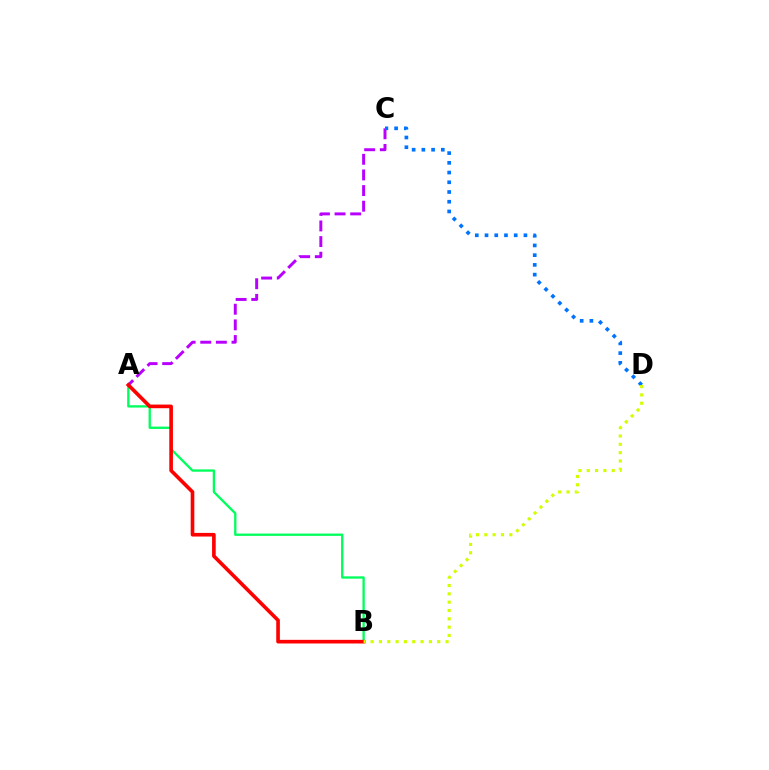{('A', 'C'): [{'color': '#b900ff', 'line_style': 'dashed', 'thickness': 2.12}], ('C', 'D'): [{'color': '#0074ff', 'line_style': 'dotted', 'thickness': 2.64}], ('A', 'B'): [{'color': '#00ff5c', 'line_style': 'solid', 'thickness': 1.67}, {'color': '#ff0000', 'line_style': 'solid', 'thickness': 2.62}], ('B', 'D'): [{'color': '#d1ff00', 'line_style': 'dotted', 'thickness': 2.26}]}